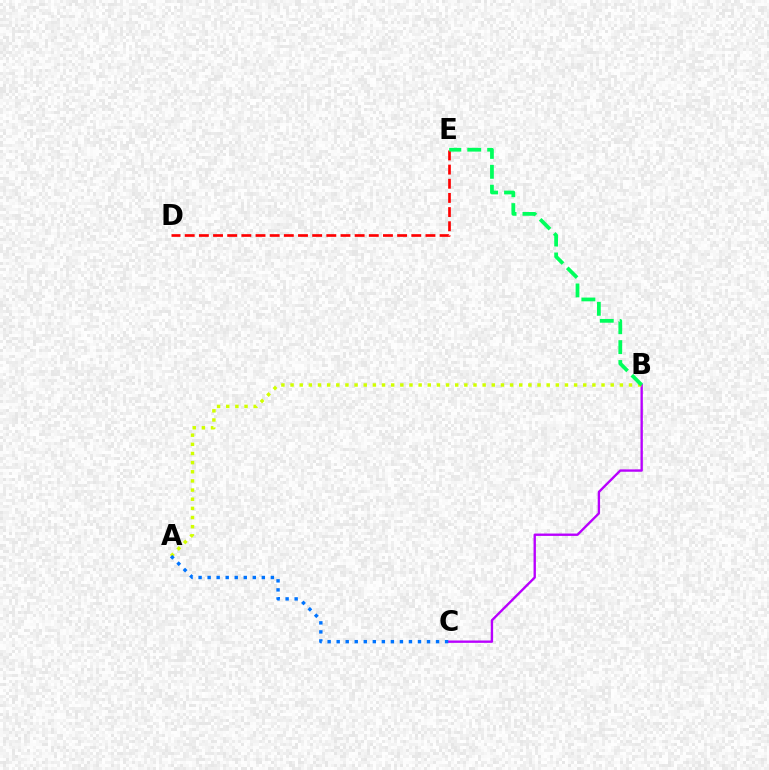{('B', 'C'): [{'color': '#b900ff', 'line_style': 'solid', 'thickness': 1.7}], ('D', 'E'): [{'color': '#ff0000', 'line_style': 'dashed', 'thickness': 1.92}], ('A', 'B'): [{'color': '#d1ff00', 'line_style': 'dotted', 'thickness': 2.49}], ('A', 'C'): [{'color': '#0074ff', 'line_style': 'dotted', 'thickness': 2.45}], ('B', 'E'): [{'color': '#00ff5c', 'line_style': 'dashed', 'thickness': 2.7}]}